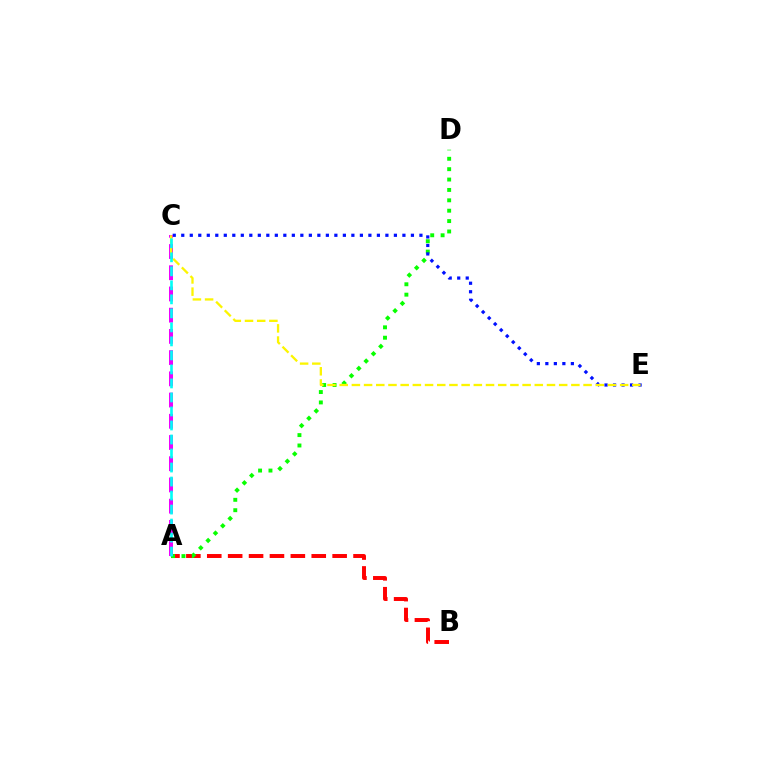{('A', 'B'): [{'color': '#ff0000', 'line_style': 'dashed', 'thickness': 2.84}], ('A', 'D'): [{'color': '#08ff00', 'line_style': 'dotted', 'thickness': 2.82}], ('C', 'E'): [{'color': '#0010ff', 'line_style': 'dotted', 'thickness': 2.31}, {'color': '#fcf500', 'line_style': 'dashed', 'thickness': 1.66}], ('A', 'C'): [{'color': '#ee00ff', 'line_style': 'dashed', 'thickness': 2.88}, {'color': '#00fff6', 'line_style': 'dashed', 'thickness': 1.9}]}